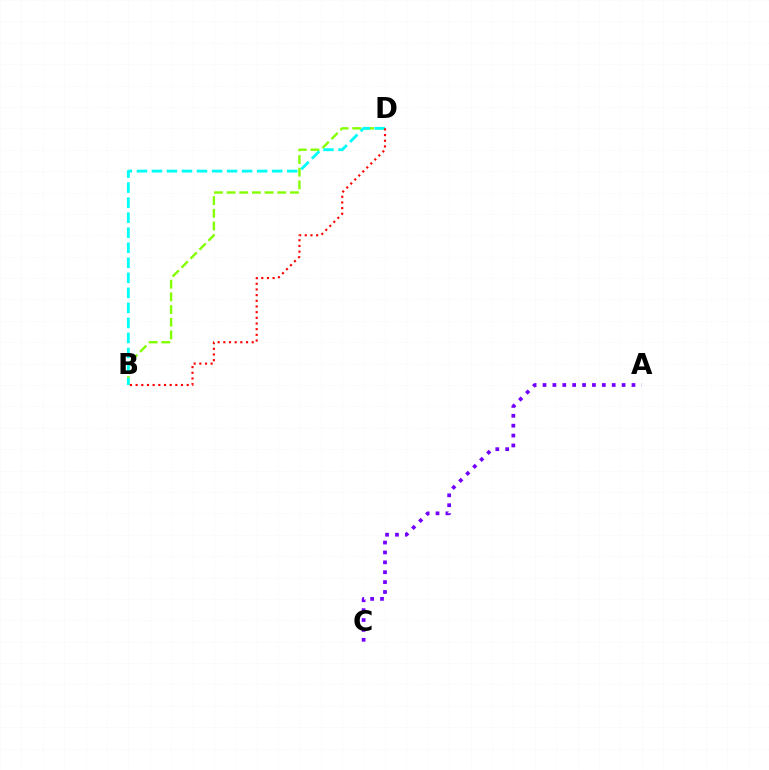{('B', 'D'): [{'color': '#84ff00', 'line_style': 'dashed', 'thickness': 1.72}, {'color': '#00fff6', 'line_style': 'dashed', 'thickness': 2.04}, {'color': '#ff0000', 'line_style': 'dotted', 'thickness': 1.54}], ('A', 'C'): [{'color': '#7200ff', 'line_style': 'dotted', 'thickness': 2.69}]}